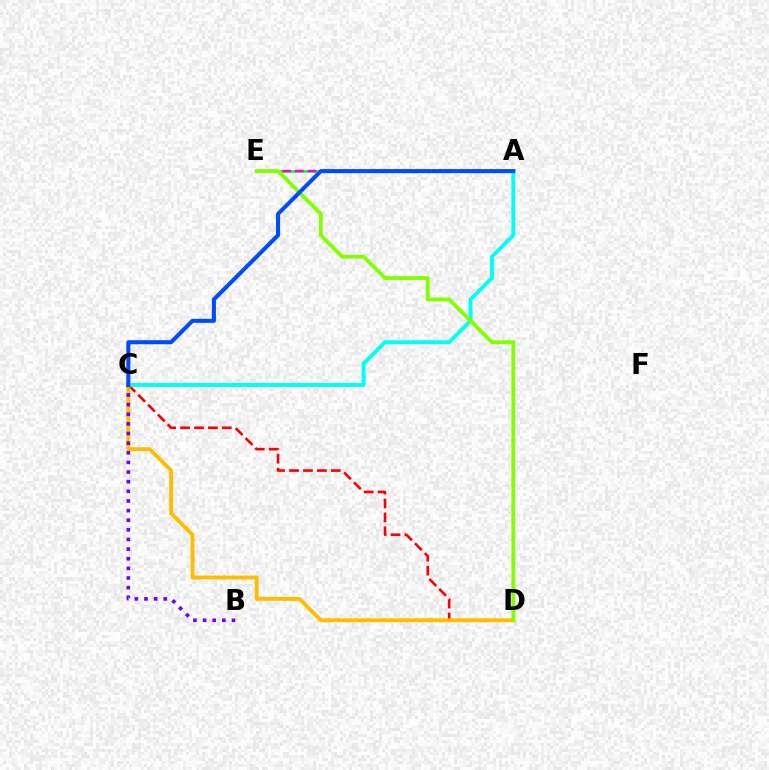{('A', 'E'): [{'color': '#00ff39', 'line_style': 'solid', 'thickness': 1.83}, {'color': '#ff00cf', 'line_style': 'dashed', 'thickness': 1.71}], ('C', 'D'): [{'color': '#ff0000', 'line_style': 'dashed', 'thickness': 1.89}, {'color': '#ffbd00', 'line_style': 'solid', 'thickness': 2.79}], ('A', 'C'): [{'color': '#00fff6', 'line_style': 'solid', 'thickness': 2.82}, {'color': '#004bff', 'line_style': 'solid', 'thickness': 2.91}], ('B', 'C'): [{'color': '#7200ff', 'line_style': 'dotted', 'thickness': 2.62}], ('D', 'E'): [{'color': '#84ff00', 'line_style': 'solid', 'thickness': 2.76}]}